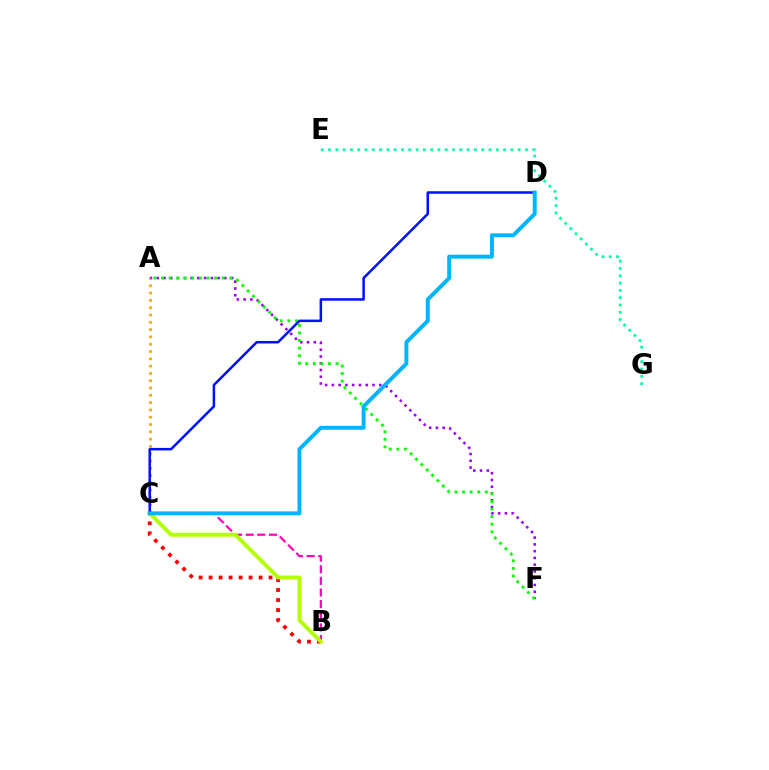{('B', 'C'): [{'color': '#ff00bd', 'line_style': 'dashed', 'thickness': 1.58}, {'color': '#ff0000', 'line_style': 'dotted', 'thickness': 2.72}, {'color': '#b3ff00', 'line_style': 'solid', 'thickness': 2.82}], ('A', 'F'): [{'color': '#9b00ff', 'line_style': 'dotted', 'thickness': 1.84}, {'color': '#08ff00', 'line_style': 'dotted', 'thickness': 2.06}], ('A', 'C'): [{'color': '#ffa500', 'line_style': 'dotted', 'thickness': 1.98}], ('C', 'D'): [{'color': '#0010ff', 'line_style': 'solid', 'thickness': 1.81}, {'color': '#00b5ff', 'line_style': 'solid', 'thickness': 2.83}], ('E', 'G'): [{'color': '#00ff9d', 'line_style': 'dotted', 'thickness': 1.98}]}